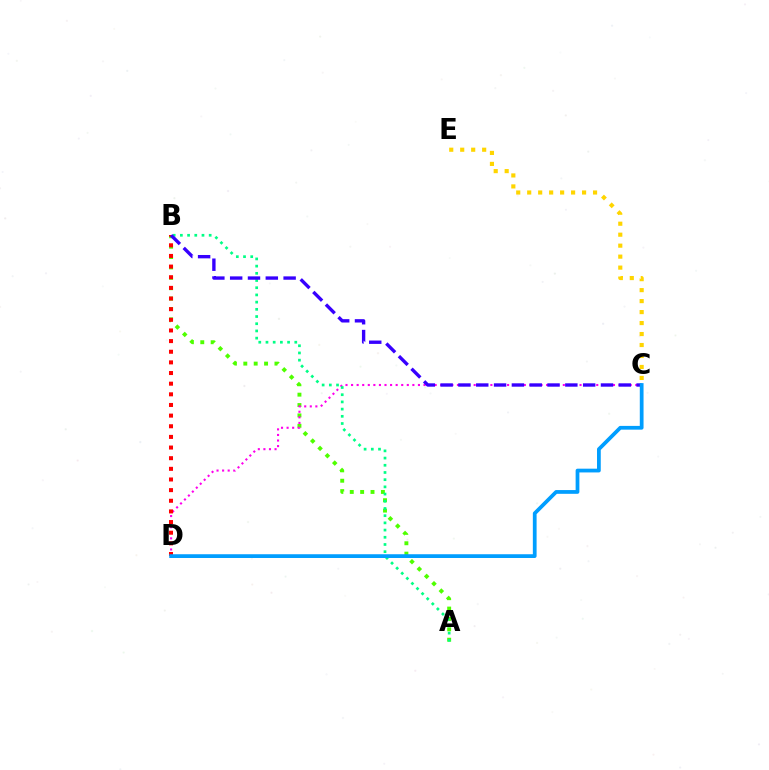{('C', 'E'): [{'color': '#ffd500', 'line_style': 'dotted', 'thickness': 2.98}], ('A', 'B'): [{'color': '#4fff00', 'line_style': 'dotted', 'thickness': 2.82}, {'color': '#00ff86', 'line_style': 'dotted', 'thickness': 1.96}], ('C', 'D'): [{'color': '#ff00ed', 'line_style': 'dotted', 'thickness': 1.51}, {'color': '#009eff', 'line_style': 'solid', 'thickness': 2.7}], ('B', 'D'): [{'color': '#ff0000', 'line_style': 'dotted', 'thickness': 2.89}], ('B', 'C'): [{'color': '#3700ff', 'line_style': 'dashed', 'thickness': 2.42}]}